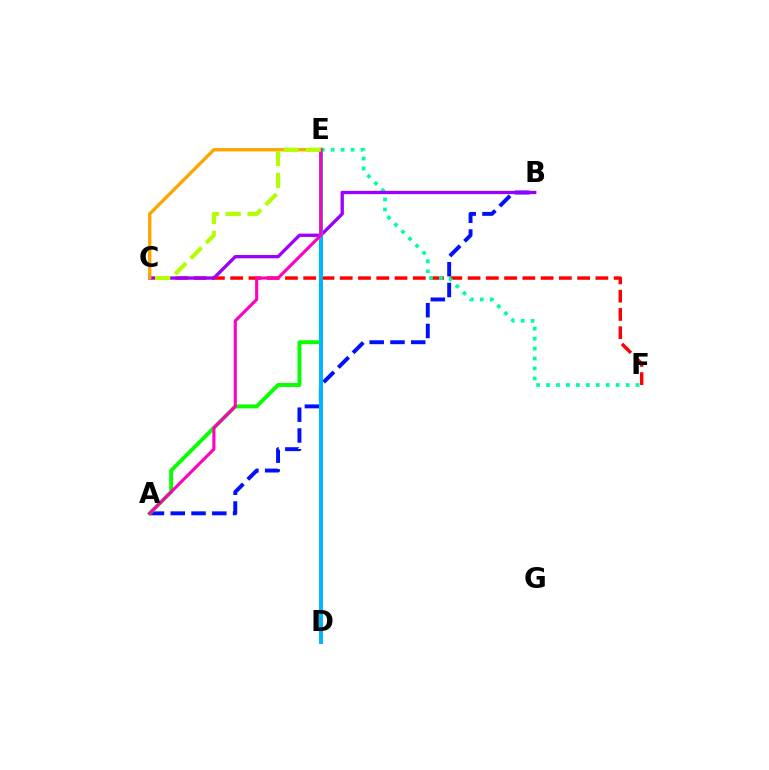{('C', 'F'): [{'color': '#ff0000', 'line_style': 'dashed', 'thickness': 2.48}], ('A', 'B'): [{'color': '#0010ff', 'line_style': 'dashed', 'thickness': 2.82}], ('E', 'F'): [{'color': '#00ff9d', 'line_style': 'dotted', 'thickness': 2.7}], ('A', 'E'): [{'color': '#08ff00', 'line_style': 'solid', 'thickness': 2.82}, {'color': '#ff00bd', 'line_style': 'solid', 'thickness': 2.22}], ('B', 'C'): [{'color': '#9b00ff', 'line_style': 'solid', 'thickness': 2.38}], ('D', 'E'): [{'color': '#00b5ff', 'line_style': 'solid', 'thickness': 2.85}], ('C', 'E'): [{'color': '#ffa500', 'line_style': 'solid', 'thickness': 2.41}, {'color': '#b3ff00', 'line_style': 'dashed', 'thickness': 2.98}]}